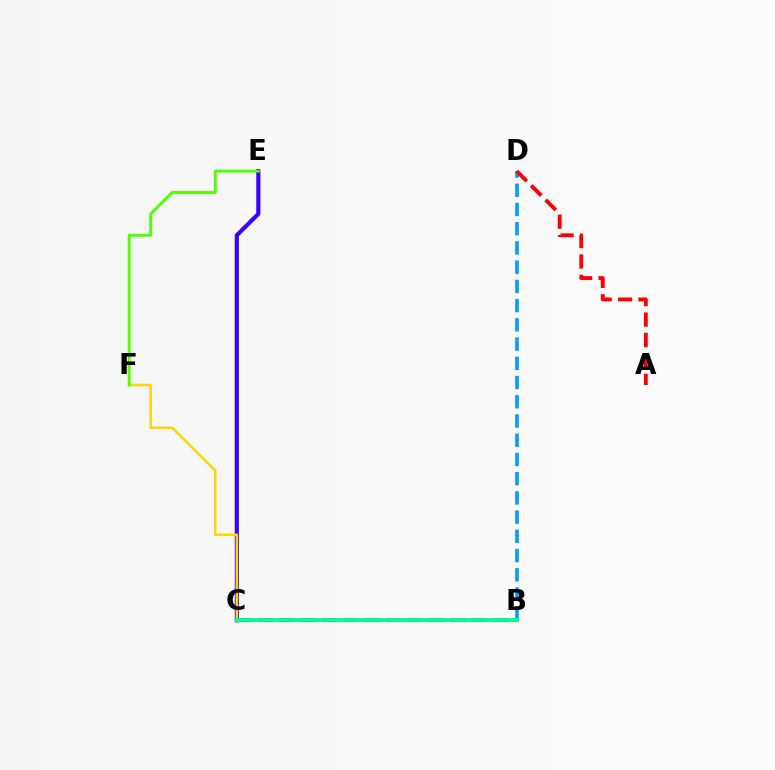{('B', 'C'): [{'color': '#ff00ed', 'line_style': 'dashed', 'thickness': 2.9}, {'color': '#00ff86', 'line_style': 'solid', 'thickness': 2.73}], ('C', 'E'): [{'color': '#3700ff', 'line_style': 'solid', 'thickness': 2.96}], ('C', 'F'): [{'color': '#ffd500', 'line_style': 'solid', 'thickness': 1.8}], ('E', 'F'): [{'color': '#4fff00', 'line_style': 'solid', 'thickness': 2.1}], ('B', 'D'): [{'color': '#009eff', 'line_style': 'dashed', 'thickness': 2.61}], ('A', 'D'): [{'color': '#ff0000', 'line_style': 'dashed', 'thickness': 2.78}]}